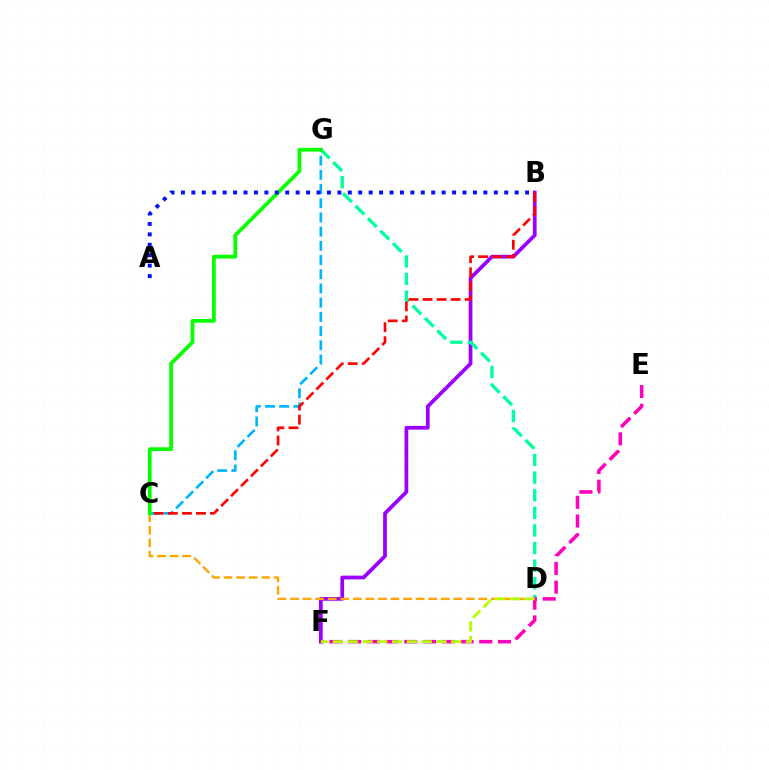{('B', 'F'): [{'color': '#9b00ff', 'line_style': 'solid', 'thickness': 2.69}], ('D', 'G'): [{'color': '#00ff9d', 'line_style': 'dashed', 'thickness': 2.39}], ('C', 'D'): [{'color': '#ffa500', 'line_style': 'dashed', 'thickness': 1.71}], ('E', 'F'): [{'color': '#ff00bd', 'line_style': 'dashed', 'thickness': 2.54}], ('C', 'G'): [{'color': '#00b5ff', 'line_style': 'dashed', 'thickness': 1.93}, {'color': '#08ff00', 'line_style': 'solid', 'thickness': 2.71}], ('B', 'C'): [{'color': '#ff0000', 'line_style': 'dashed', 'thickness': 1.91}], ('D', 'F'): [{'color': '#b3ff00', 'line_style': 'dashed', 'thickness': 2.01}], ('A', 'B'): [{'color': '#0010ff', 'line_style': 'dotted', 'thickness': 2.83}]}